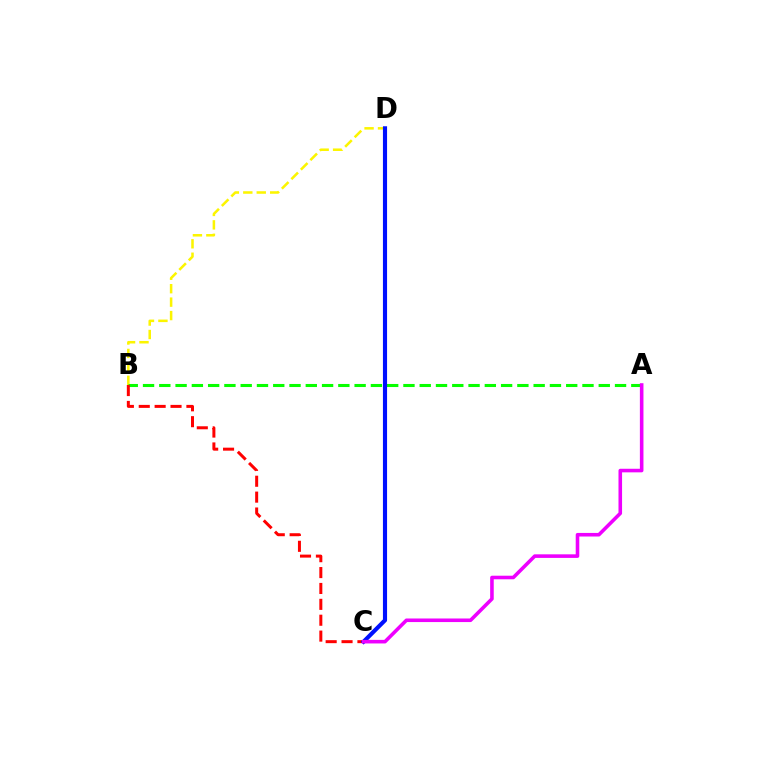{('B', 'D'): [{'color': '#fcf500', 'line_style': 'dashed', 'thickness': 1.83}], ('A', 'B'): [{'color': '#08ff00', 'line_style': 'dashed', 'thickness': 2.21}], ('B', 'C'): [{'color': '#ff0000', 'line_style': 'dashed', 'thickness': 2.16}], ('C', 'D'): [{'color': '#00fff6', 'line_style': 'dashed', 'thickness': 1.67}, {'color': '#0010ff', 'line_style': 'solid', 'thickness': 2.97}], ('A', 'C'): [{'color': '#ee00ff', 'line_style': 'solid', 'thickness': 2.58}]}